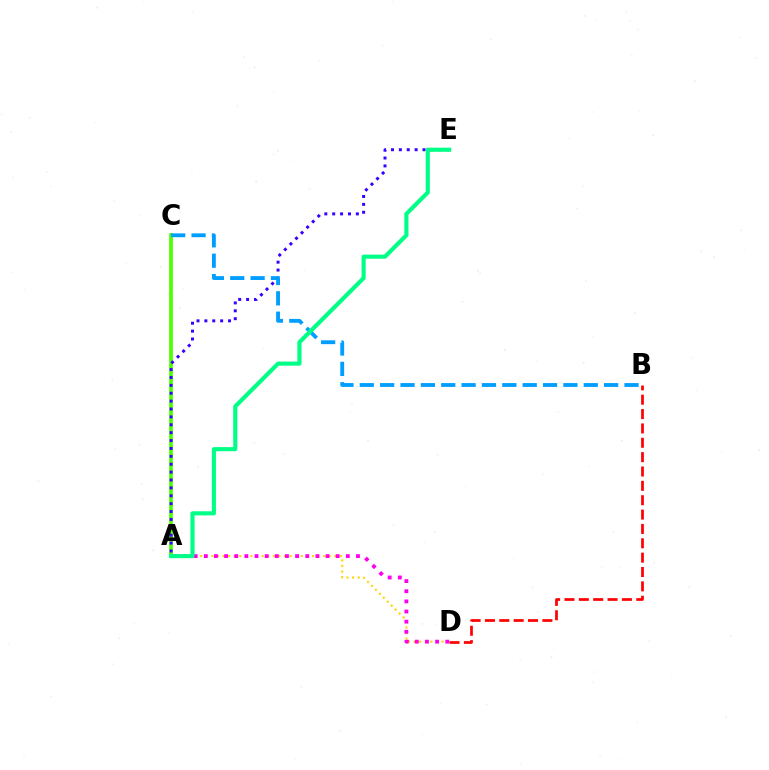{('A', 'C'): [{'color': '#4fff00', 'line_style': 'solid', 'thickness': 2.69}], ('A', 'D'): [{'color': '#ffd500', 'line_style': 'dotted', 'thickness': 1.52}, {'color': '#ff00ed', 'line_style': 'dotted', 'thickness': 2.76}], ('A', 'E'): [{'color': '#3700ff', 'line_style': 'dotted', 'thickness': 2.14}, {'color': '#00ff86', 'line_style': 'solid', 'thickness': 2.96}], ('B', 'C'): [{'color': '#009eff', 'line_style': 'dashed', 'thickness': 2.77}], ('B', 'D'): [{'color': '#ff0000', 'line_style': 'dashed', 'thickness': 1.95}]}